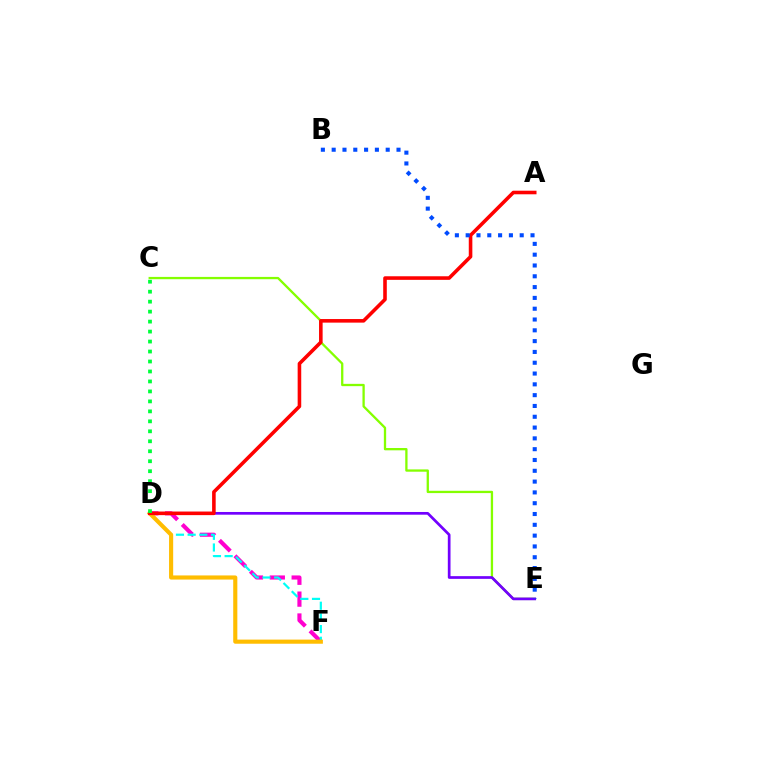{('C', 'E'): [{'color': '#84ff00', 'line_style': 'solid', 'thickness': 1.66}], ('D', 'F'): [{'color': '#ff00cf', 'line_style': 'dashed', 'thickness': 2.97}, {'color': '#00fff6', 'line_style': 'dashed', 'thickness': 1.59}, {'color': '#ffbd00', 'line_style': 'solid', 'thickness': 2.97}], ('D', 'E'): [{'color': '#7200ff', 'line_style': 'solid', 'thickness': 1.95}], ('A', 'D'): [{'color': '#ff0000', 'line_style': 'solid', 'thickness': 2.58}], ('B', 'E'): [{'color': '#004bff', 'line_style': 'dotted', 'thickness': 2.94}], ('C', 'D'): [{'color': '#00ff39', 'line_style': 'dotted', 'thickness': 2.71}]}